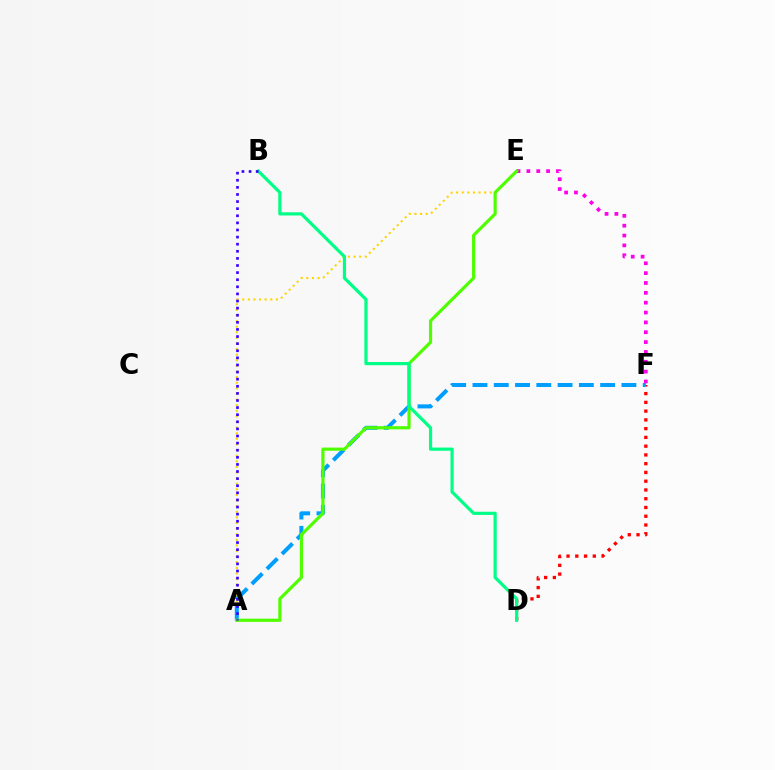{('A', 'E'): [{'color': '#ffd500', 'line_style': 'dotted', 'thickness': 1.52}, {'color': '#4fff00', 'line_style': 'solid', 'thickness': 2.29}], ('D', 'F'): [{'color': '#ff0000', 'line_style': 'dotted', 'thickness': 2.38}], ('A', 'F'): [{'color': '#009eff', 'line_style': 'dashed', 'thickness': 2.89}], ('E', 'F'): [{'color': '#ff00ed', 'line_style': 'dotted', 'thickness': 2.68}], ('B', 'D'): [{'color': '#00ff86', 'line_style': 'solid', 'thickness': 2.3}], ('A', 'B'): [{'color': '#3700ff', 'line_style': 'dotted', 'thickness': 1.93}]}